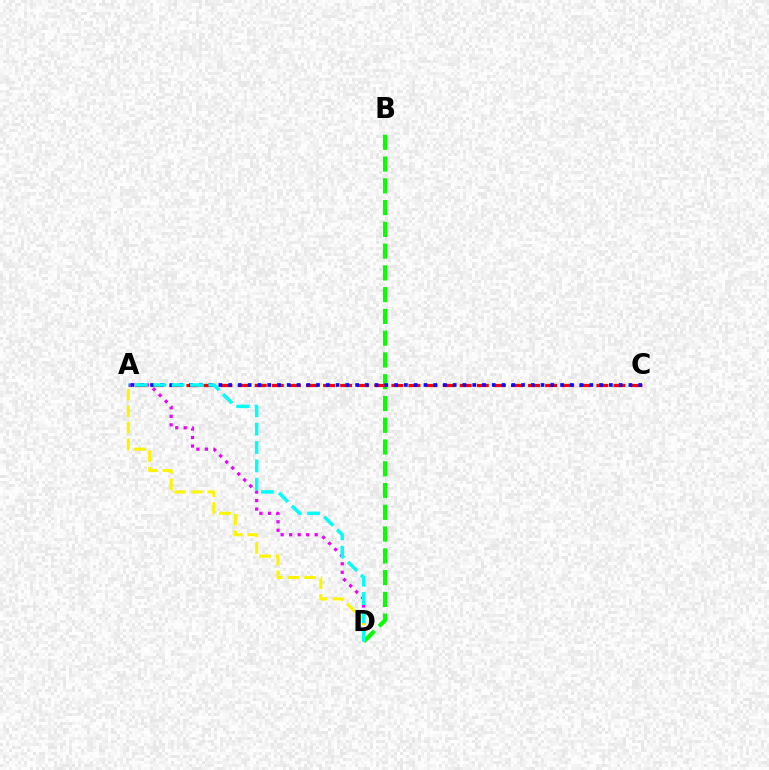{('B', 'D'): [{'color': '#08ff00', 'line_style': 'dashed', 'thickness': 2.96}], ('A', 'D'): [{'color': '#ee00ff', 'line_style': 'dotted', 'thickness': 2.31}, {'color': '#fcf500', 'line_style': 'dashed', 'thickness': 2.25}, {'color': '#00fff6', 'line_style': 'dashed', 'thickness': 2.49}], ('A', 'C'): [{'color': '#ff0000', 'line_style': 'dashed', 'thickness': 2.32}, {'color': '#0010ff', 'line_style': 'dotted', 'thickness': 2.65}]}